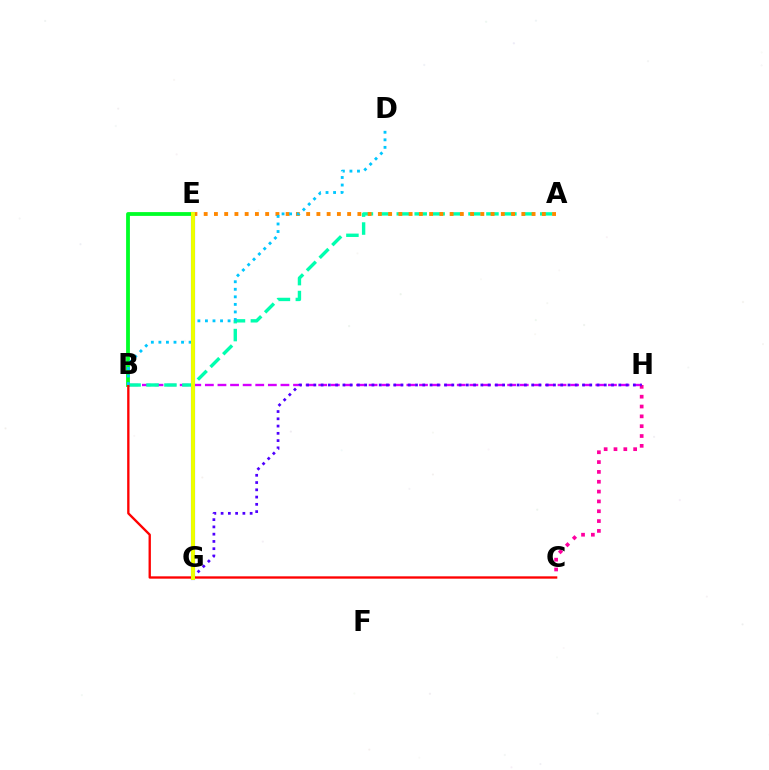{('B', 'H'): [{'color': '#d600ff', 'line_style': 'dashed', 'thickness': 1.71}], ('C', 'H'): [{'color': '#ff00a0', 'line_style': 'dotted', 'thickness': 2.67}], ('G', 'H'): [{'color': '#4f00ff', 'line_style': 'dotted', 'thickness': 1.97}], ('B', 'E'): [{'color': '#00ff27', 'line_style': 'solid', 'thickness': 2.73}], ('A', 'B'): [{'color': '#00ffaf', 'line_style': 'dashed', 'thickness': 2.44}], ('A', 'E'): [{'color': '#ff8800', 'line_style': 'dotted', 'thickness': 2.78}], ('B', 'C'): [{'color': '#ff0000', 'line_style': 'solid', 'thickness': 1.68}], ('B', 'D'): [{'color': '#00c7ff', 'line_style': 'dotted', 'thickness': 2.05}], ('E', 'G'): [{'color': '#003fff', 'line_style': 'solid', 'thickness': 2.95}, {'color': '#66ff00', 'line_style': 'dashed', 'thickness': 1.79}, {'color': '#eeff00', 'line_style': 'solid', 'thickness': 2.86}]}